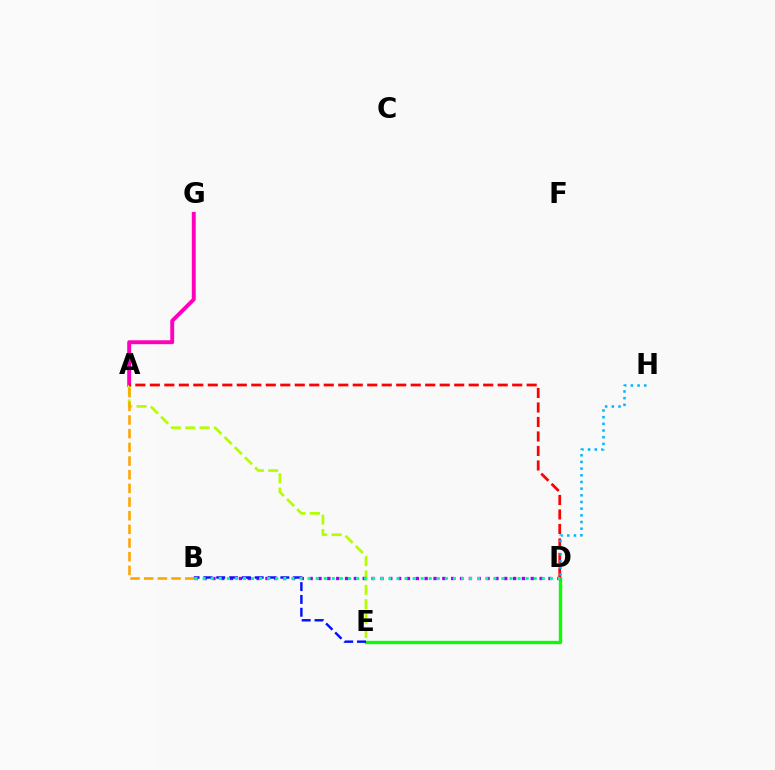{('A', 'G'): [{'color': '#ff00bd', 'line_style': 'solid', 'thickness': 2.82}], ('A', 'E'): [{'color': '#b3ff00', 'line_style': 'dashed', 'thickness': 1.95}], ('D', 'E'): [{'color': '#08ff00', 'line_style': 'solid', 'thickness': 2.39}], ('B', 'D'): [{'color': '#9b00ff', 'line_style': 'dotted', 'thickness': 2.4}, {'color': '#00ff9d', 'line_style': 'dotted', 'thickness': 2.19}], ('B', 'E'): [{'color': '#0010ff', 'line_style': 'dashed', 'thickness': 1.74}], ('A', 'D'): [{'color': '#ff0000', 'line_style': 'dashed', 'thickness': 1.97}], ('A', 'B'): [{'color': '#ffa500', 'line_style': 'dashed', 'thickness': 1.86}], ('D', 'H'): [{'color': '#00b5ff', 'line_style': 'dotted', 'thickness': 1.81}]}